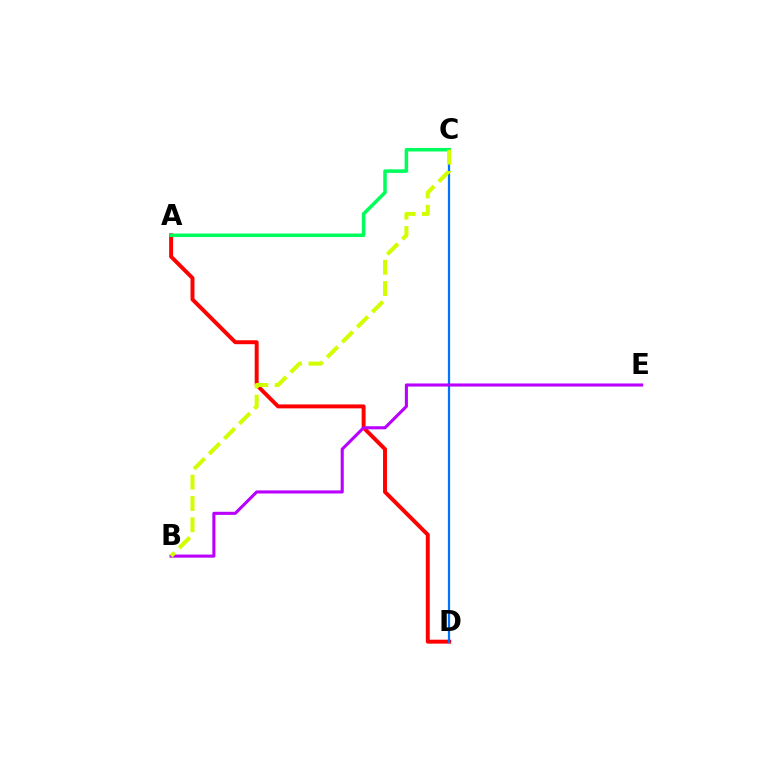{('A', 'D'): [{'color': '#ff0000', 'line_style': 'solid', 'thickness': 2.84}], ('C', 'D'): [{'color': '#0074ff', 'line_style': 'solid', 'thickness': 1.61}], ('B', 'E'): [{'color': '#b900ff', 'line_style': 'solid', 'thickness': 2.22}], ('A', 'C'): [{'color': '#00ff5c', 'line_style': 'solid', 'thickness': 2.54}], ('B', 'C'): [{'color': '#d1ff00', 'line_style': 'dashed', 'thickness': 2.9}]}